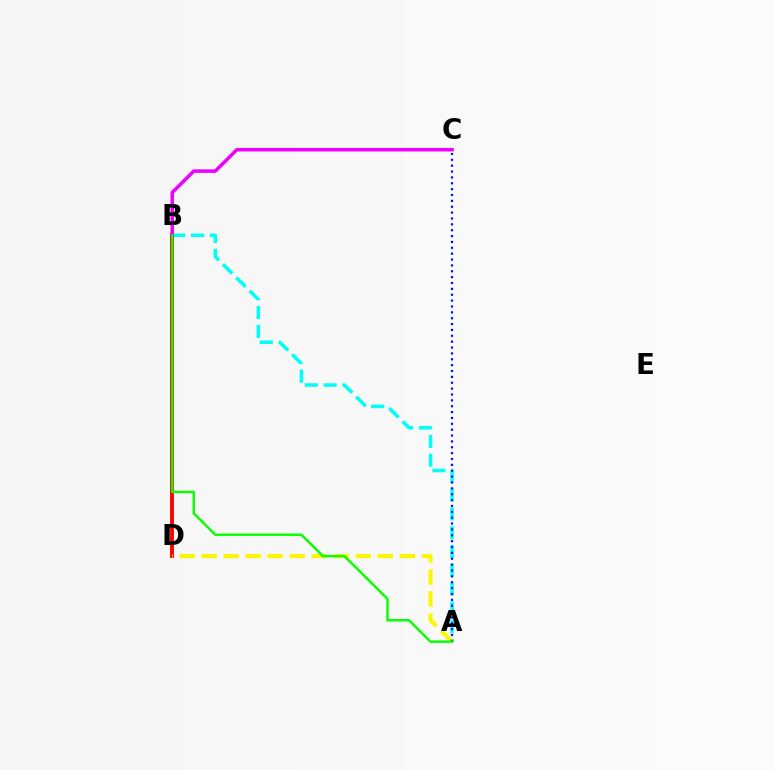{('B', 'D'): [{'color': '#ff0000', 'line_style': 'solid', 'thickness': 2.8}], ('A', 'B'): [{'color': '#00fff6', 'line_style': 'dashed', 'thickness': 2.56}, {'color': '#08ff00', 'line_style': 'solid', 'thickness': 1.76}], ('B', 'C'): [{'color': '#ee00ff', 'line_style': 'solid', 'thickness': 2.52}], ('A', 'D'): [{'color': '#fcf500', 'line_style': 'dashed', 'thickness': 2.99}], ('A', 'C'): [{'color': '#0010ff', 'line_style': 'dotted', 'thickness': 1.59}]}